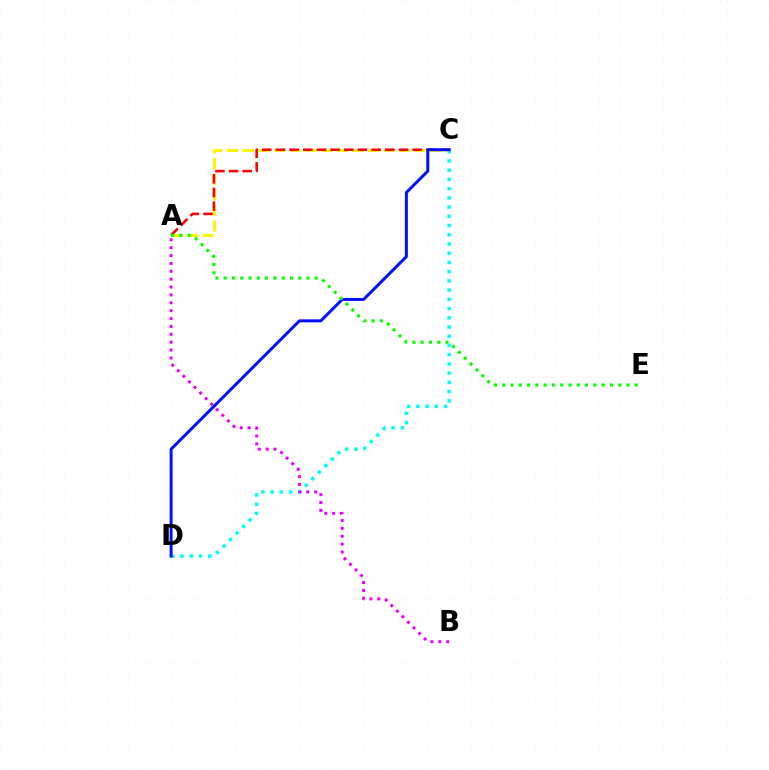{('A', 'C'): [{'color': '#fcf500', 'line_style': 'dashed', 'thickness': 2.12}, {'color': '#ff0000', 'line_style': 'dashed', 'thickness': 1.86}], ('C', 'D'): [{'color': '#00fff6', 'line_style': 'dotted', 'thickness': 2.51}, {'color': '#0010ff', 'line_style': 'solid', 'thickness': 2.14}], ('A', 'B'): [{'color': '#ee00ff', 'line_style': 'dotted', 'thickness': 2.14}], ('A', 'E'): [{'color': '#08ff00', 'line_style': 'dotted', 'thickness': 2.25}]}